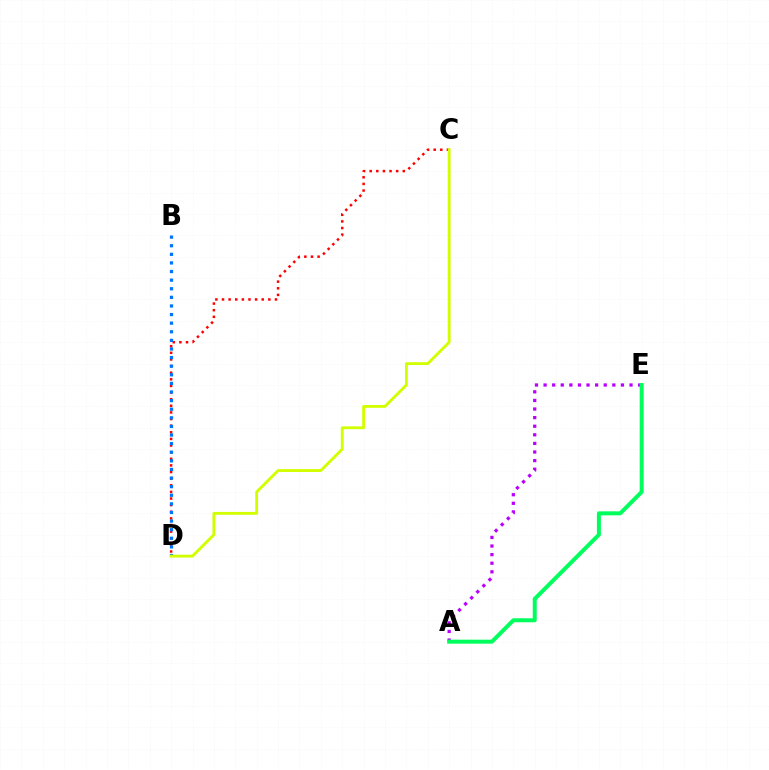{('C', 'D'): [{'color': '#ff0000', 'line_style': 'dotted', 'thickness': 1.8}, {'color': '#d1ff00', 'line_style': 'solid', 'thickness': 2.07}], ('A', 'E'): [{'color': '#b900ff', 'line_style': 'dotted', 'thickness': 2.34}, {'color': '#00ff5c', 'line_style': 'solid', 'thickness': 2.87}], ('B', 'D'): [{'color': '#0074ff', 'line_style': 'dotted', 'thickness': 2.34}]}